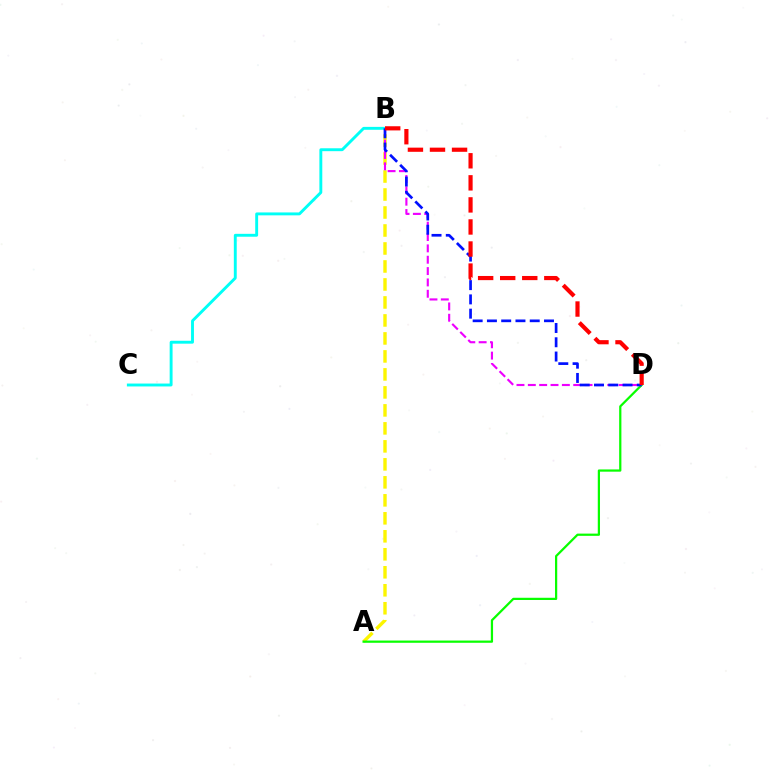{('A', 'B'): [{'color': '#fcf500', 'line_style': 'dashed', 'thickness': 2.44}], ('A', 'D'): [{'color': '#08ff00', 'line_style': 'solid', 'thickness': 1.61}], ('B', 'C'): [{'color': '#00fff6', 'line_style': 'solid', 'thickness': 2.09}], ('B', 'D'): [{'color': '#ee00ff', 'line_style': 'dashed', 'thickness': 1.54}, {'color': '#0010ff', 'line_style': 'dashed', 'thickness': 1.94}, {'color': '#ff0000', 'line_style': 'dashed', 'thickness': 3.0}]}